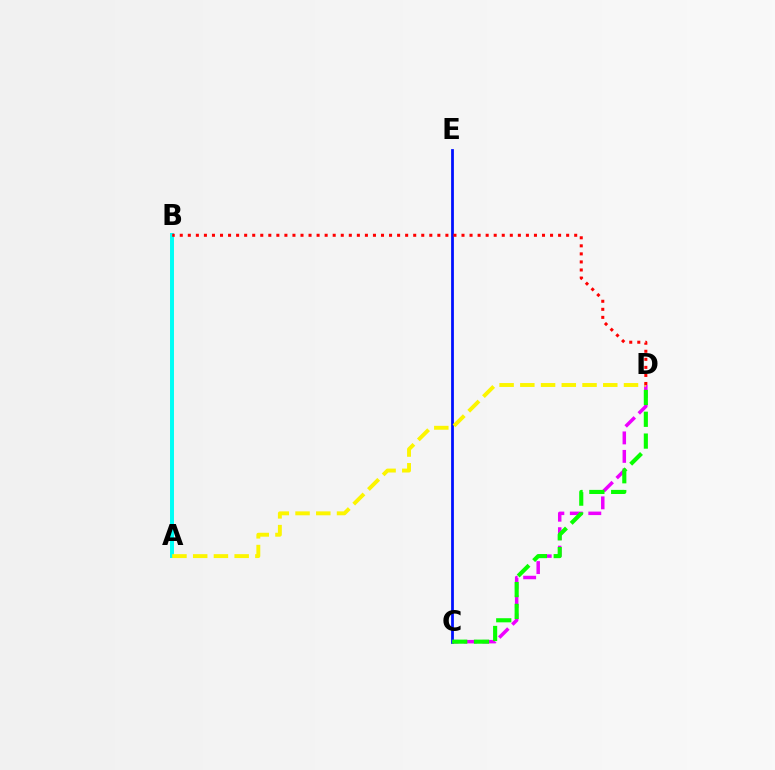{('A', 'B'): [{'color': '#00fff6', 'line_style': 'solid', 'thickness': 2.85}], ('C', 'E'): [{'color': '#0010ff', 'line_style': 'solid', 'thickness': 2.0}], ('C', 'D'): [{'color': '#ee00ff', 'line_style': 'dashed', 'thickness': 2.51}, {'color': '#08ff00', 'line_style': 'dashed', 'thickness': 2.96}], ('A', 'D'): [{'color': '#fcf500', 'line_style': 'dashed', 'thickness': 2.82}], ('B', 'D'): [{'color': '#ff0000', 'line_style': 'dotted', 'thickness': 2.19}]}